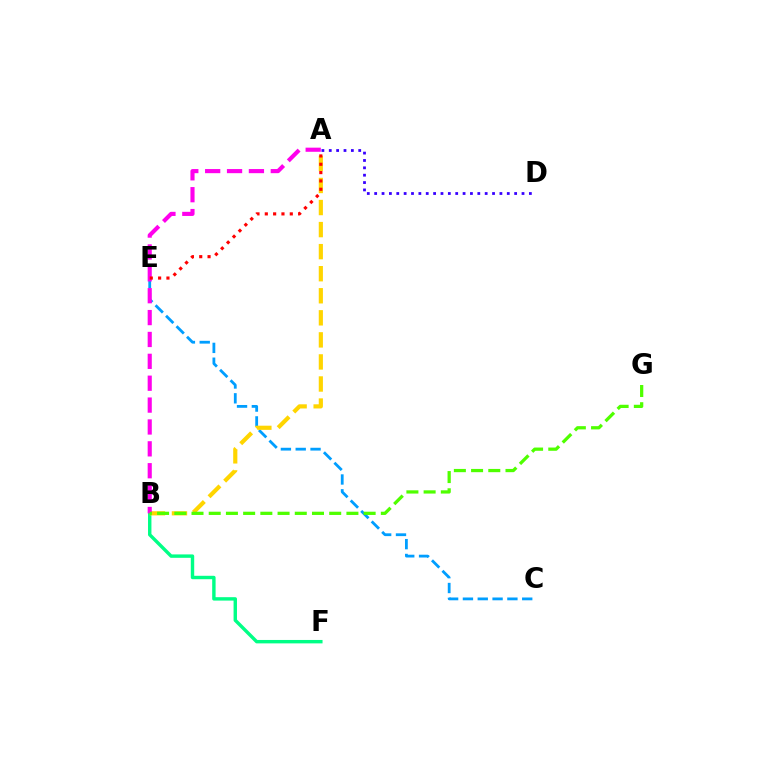{('C', 'E'): [{'color': '#009eff', 'line_style': 'dashed', 'thickness': 2.01}], ('B', 'F'): [{'color': '#00ff86', 'line_style': 'solid', 'thickness': 2.46}], ('A', 'B'): [{'color': '#ffd500', 'line_style': 'dashed', 'thickness': 3.0}, {'color': '#ff00ed', 'line_style': 'dashed', 'thickness': 2.97}], ('B', 'G'): [{'color': '#4fff00', 'line_style': 'dashed', 'thickness': 2.34}], ('A', 'D'): [{'color': '#3700ff', 'line_style': 'dotted', 'thickness': 2.0}], ('A', 'E'): [{'color': '#ff0000', 'line_style': 'dotted', 'thickness': 2.26}]}